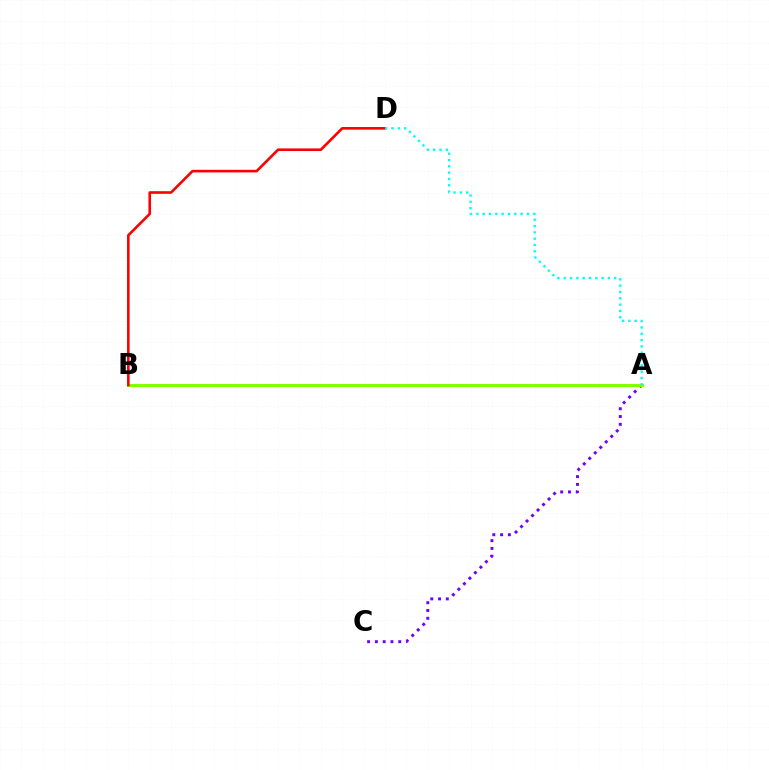{('A', 'C'): [{'color': '#7200ff', 'line_style': 'dotted', 'thickness': 2.11}], ('A', 'B'): [{'color': '#84ff00', 'line_style': 'solid', 'thickness': 2.13}], ('B', 'D'): [{'color': '#ff0000', 'line_style': 'solid', 'thickness': 1.88}], ('A', 'D'): [{'color': '#00fff6', 'line_style': 'dotted', 'thickness': 1.72}]}